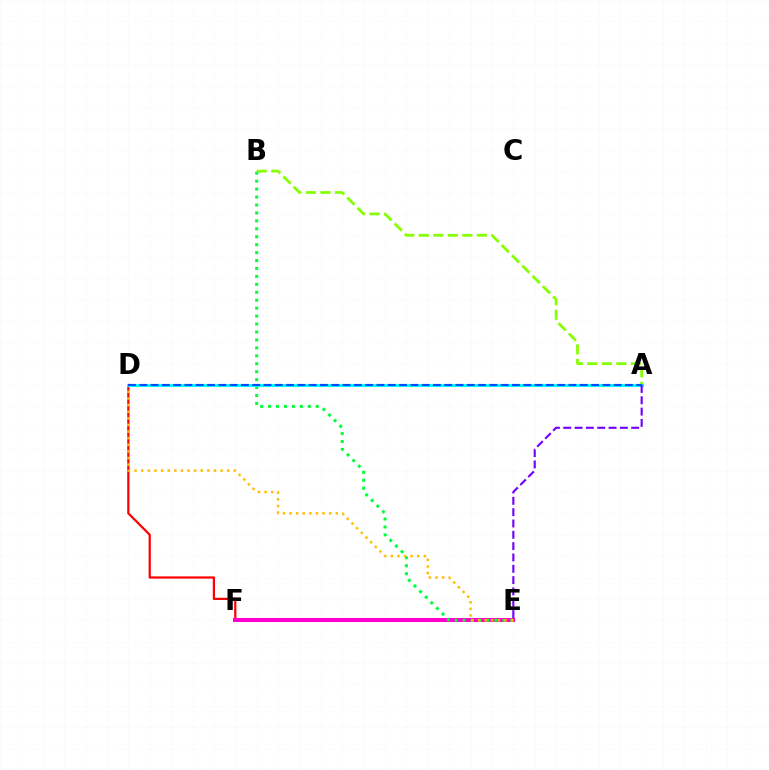{('D', 'F'): [{'color': '#ff0000', 'line_style': 'solid', 'thickness': 1.61}], ('A', 'B'): [{'color': '#84ff00', 'line_style': 'dashed', 'thickness': 1.97}], ('E', 'F'): [{'color': '#ff00cf', 'line_style': 'solid', 'thickness': 2.91}], ('B', 'E'): [{'color': '#00ff39', 'line_style': 'dotted', 'thickness': 2.16}], ('D', 'E'): [{'color': '#ffbd00', 'line_style': 'dotted', 'thickness': 1.8}], ('A', 'D'): [{'color': '#00fff6', 'line_style': 'solid', 'thickness': 2.21}, {'color': '#004bff', 'line_style': 'dashed', 'thickness': 1.53}], ('A', 'E'): [{'color': '#7200ff', 'line_style': 'dashed', 'thickness': 1.54}]}